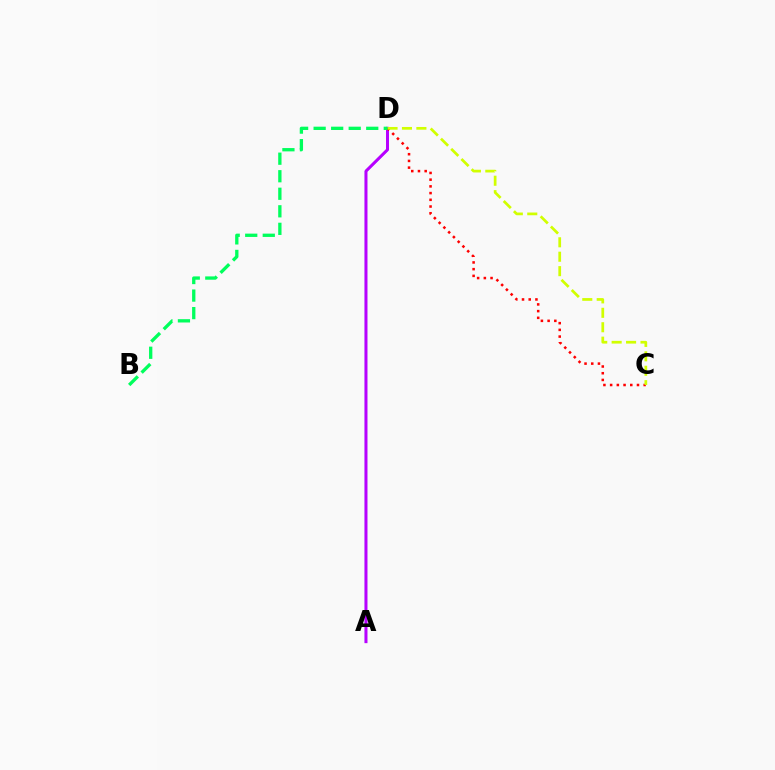{('A', 'D'): [{'color': '#0074ff', 'line_style': 'solid', 'thickness': 1.53}, {'color': '#b900ff', 'line_style': 'solid', 'thickness': 2.13}], ('C', 'D'): [{'color': '#ff0000', 'line_style': 'dotted', 'thickness': 1.82}, {'color': '#d1ff00', 'line_style': 'dashed', 'thickness': 1.96}], ('B', 'D'): [{'color': '#00ff5c', 'line_style': 'dashed', 'thickness': 2.38}]}